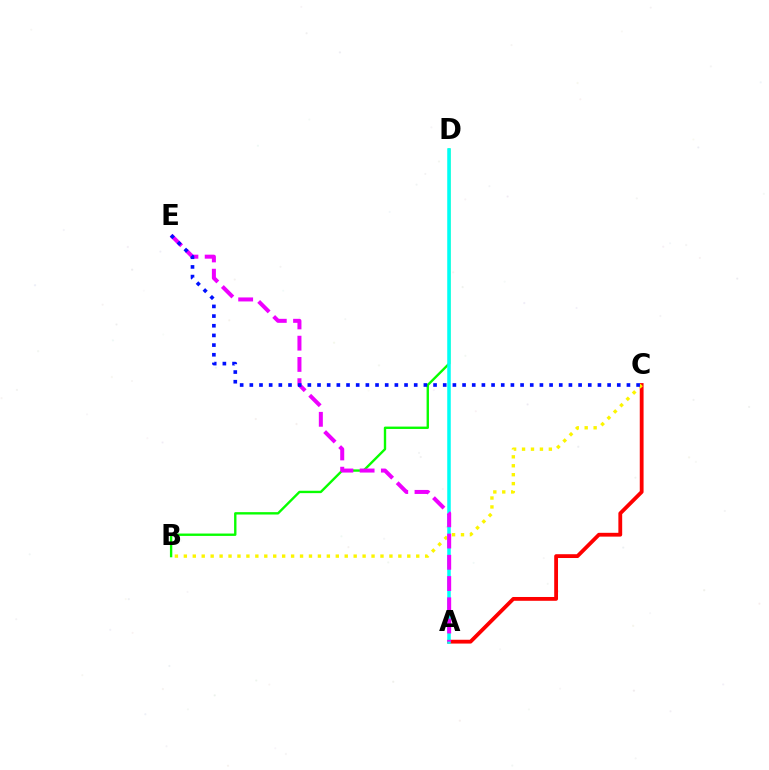{('A', 'C'): [{'color': '#ff0000', 'line_style': 'solid', 'thickness': 2.74}], ('B', 'D'): [{'color': '#08ff00', 'line_style': 'solid', 'thickness': 1.71}], ('B', 'C'): [{'color': '#fcf500', 'line_style': 'dotted', 'thickness': 2.43}], ('A', 'D'): [{'color': '#00fff6', 'line_style': 'solid', 'thickness': 2.53}], ('A', 'E'): [{'color': '#ee00ff', 'line_style': 'dashed', 'thickness': 2.89}], ('C', 'E'): [{'color': '#0010ff', 'line_style': 'dotted', 'thickness': 2.63}]}